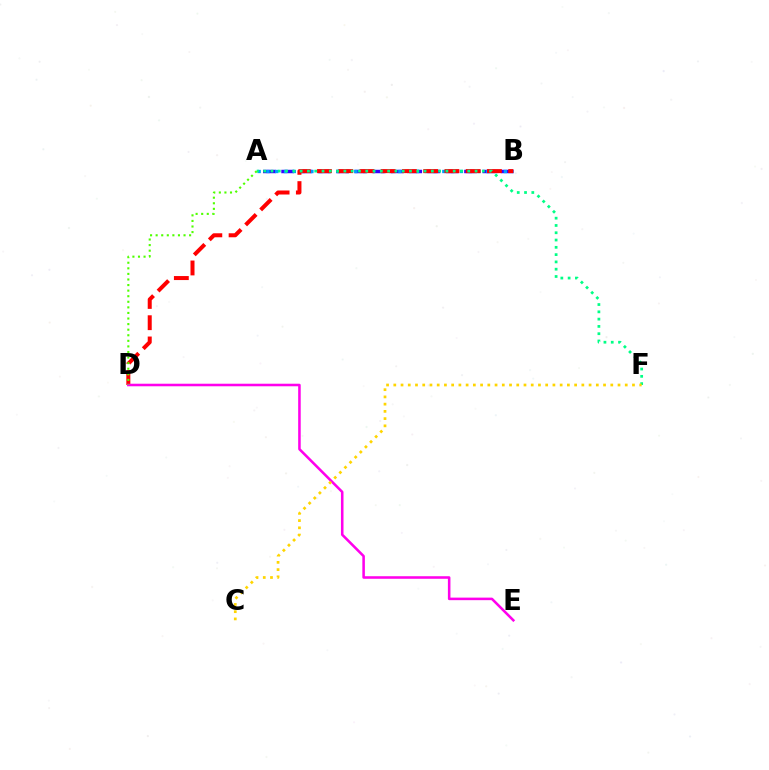{('A', 'B'): [{'color': '#3700ff', 'line_style': 'dashed', 'thickness': 2.48}, {'color': '#009eff', 'line_style': 'dotted', 'thickness': 2.39}], ('B', 'D'): [{'color': '#ff0000', 'line_style': 'dashed', 'thickness': 2.89}], ('A', 'F'): [{'color': '#00ff86', 'line_style': 'dotted', 'thickness': 1.98}], ('D', 'E'): [{'color': '#ff00ed', 'line_style': 'solid', 'thickness': 1.84}], ('C', 'F'): [{'color': '#ffd500', 'line_style': 'dotted', 'thickness': 1.97}], ('A', 'D'): [{'color': '#4fff00', 'line_style': 'dotted', 'thickness': 1.52}]}